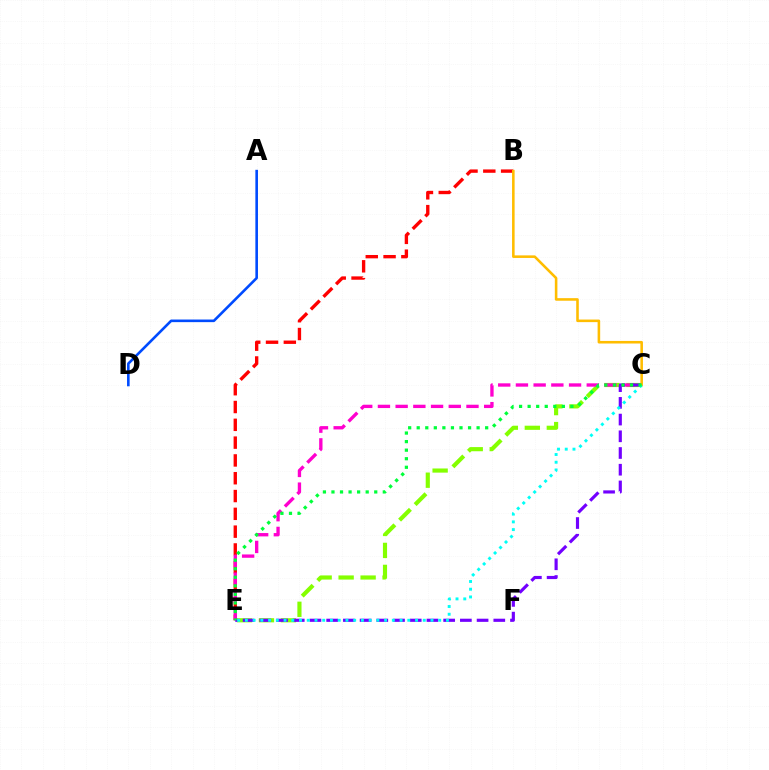{('C', 'E'): [{'color': '#84ff00', 'line_style': 'dashed', 'thickness': 2.99}, {'color': '#ff00cf', 'line_style': 'dashed', 'thickness': 2.41}, {'color': '#7200ff', 'line_style': 'dashed', 'thickness': 2.27}, {'color': '#00fff6', 'line_style': 'dotted', 'thickness': 2.1}, {'color': '#00ff39', 'line_style': 'dotted', 'thickness': 2.32}], ('B', 'E'): [{'color': '#ff0000', 'line_style': 'dashed', 'thickness': 2.42}], ('B', 'C'): [{'color': '#ffbd00', 'line_style': 'solid', 'thickness': 1.85}], ('A', 'D'): [{'color': '#004bff', 'line_style': 'solid', 'thickness': 1.88}]}